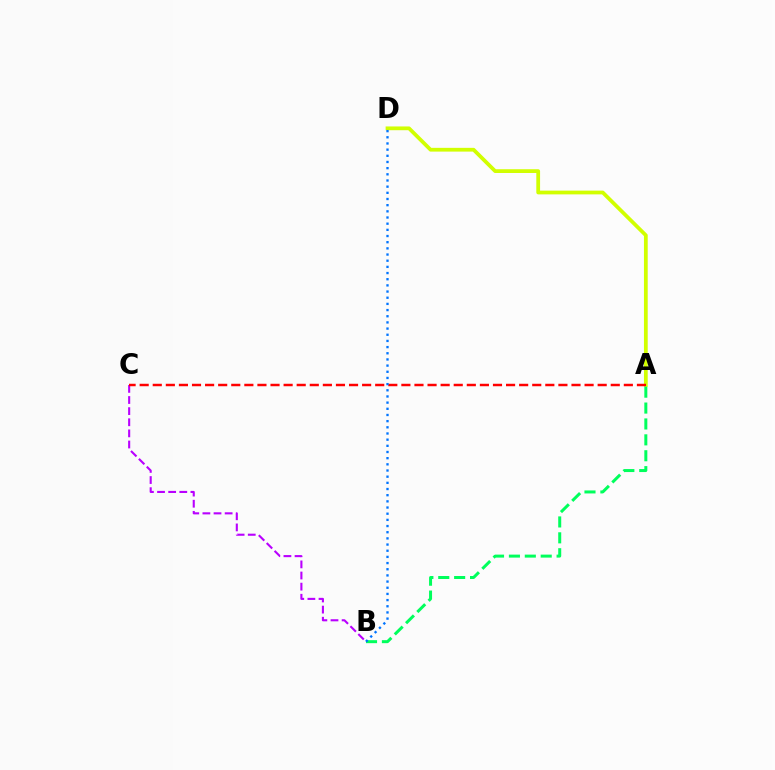{('A', 'D'): [{'color': '#d1ff00', 'line_style': 'solid', 'thickness': 2.71}], ('B', 'C'): [{'color': '#b900ff', 'line_style': 'dashed', 'thickness': 1.51}], ('A', 'C'): [{'color': '#ff0000', 'line_style': 'dashed', 'thickness': 1.78}], ('A', 'B'): [{'color': '#00ff5c', 'line_style': 'dashed', 'thickness': 2.16}], ('B', 'D'): [{'color': '#0074ff', 'line_style': 'dotted', 'thickness': 1.68}]}